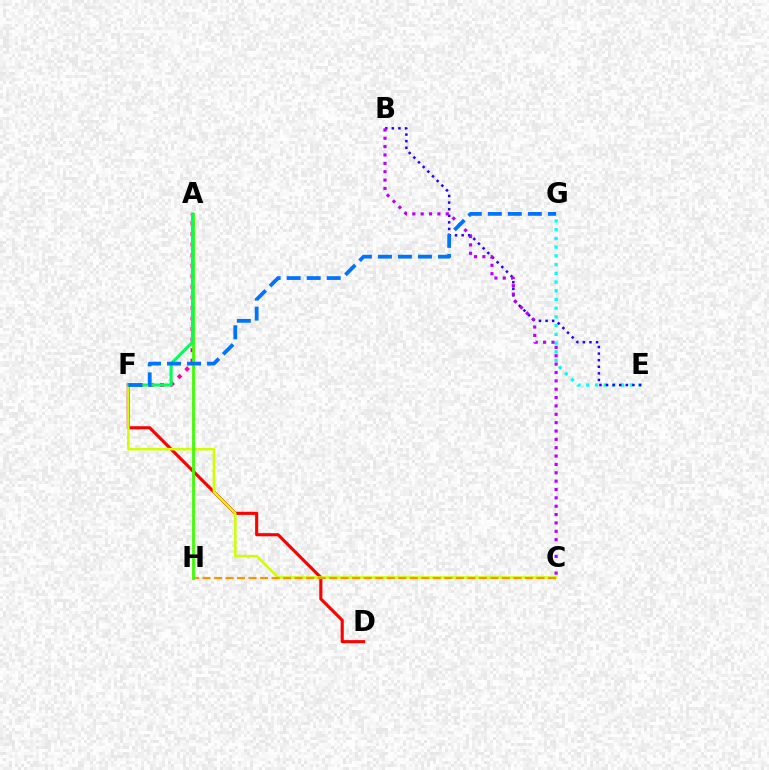{('D', 'F'): [{'color': '#ff0000', 'line_style': 'solid', 'thickness': 2.24}], ('A', 'F'): [{'color': '#ff00ac', 'line_style': 'dotted', 'thickness': 2.87}, {'color': '#00ff5c', 'line_style': 'solid', 'thickness': 2.21}], ('C', 'F'): [{'color': '#d1ff00', 'line_style': 'solid', 'thickness': 1.82}], ('E', 'G'): [{'color': '#00fff6', 'line_style': 'dotted', 'thickness': 2.37}], ('C', 'H'): [{'color': '#ff9400', 'line_style': 'dashed', 'thickness': 1.56}], ('A', 'H'): [{'color': '#3dff00', 'line_style': 'solid', 'thickness': 2.02}], ('B', 'E'): [{'color': '#2500ff', 'line_style': 'dotted', 'thickness': 1.79}], ('B', 'C'): [{'color': '#b900ff', 'line_style': 'dotted', 'thickness': 2.27}], ('F', 'G'): [{'color': '#0074ff', 'line_style': 'dashed', 'thickness': 2.72}]}